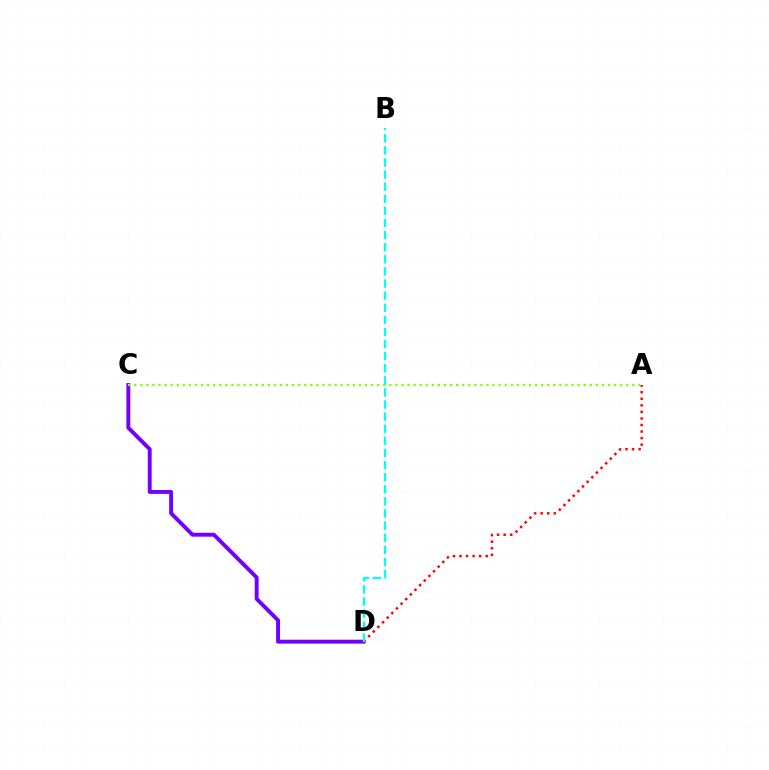{('C', 'D'): [{'color': '#7200ff', 'line_style': 'solid', 'thickness': 2.81}], ('A', 'D'): [{'color': '#ff0000', 'line_style': 'dotted', 'thickness': 1.78}], ('A', 'C'): [{'color': '#84ff00', 'line_style': 'dotted', 'thickness': 1.65}], ('B', 'D'): [{'color': '#00fff6', 'line_style': 'dashed', 'thickness': 1.64}]}